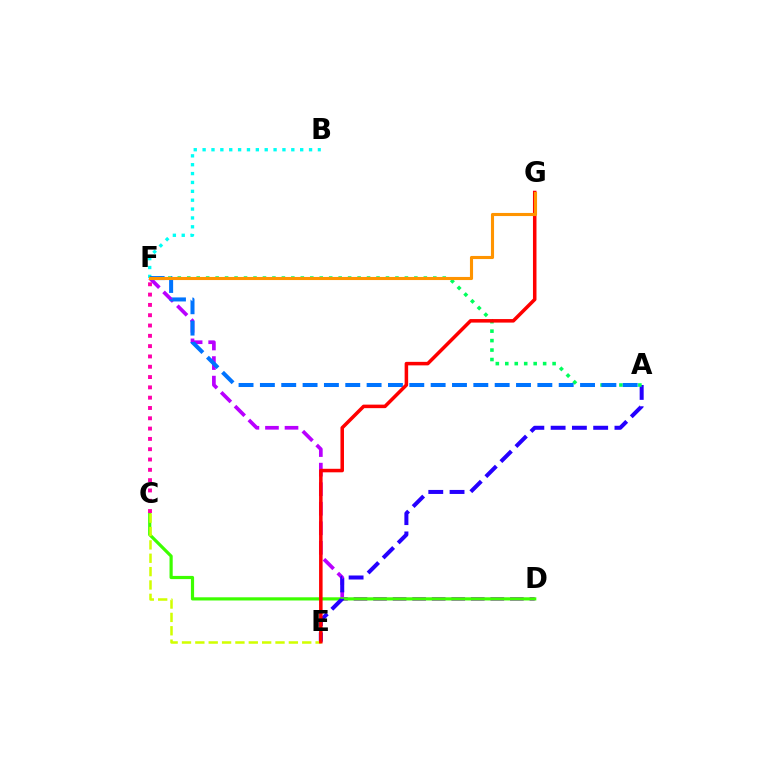{('B', 'F'): [{'color': '#00fff6', 'line_style': 'dotted', 'thickness': 2.41}], ('D', 'F'): [{'color': '#b900ff', 'line_style': 'dashed', 'thickness': 2.66}], ('C', 'D'): [{'color': '#3dff00', 'line_style': 'solid', 'thickness': 2.29}], ('A', 'E'): [{'color': '#2500ff', 'line_style': 'dashed', 'thickness': 2.89}], ('C', 'E'): [{'color': '#d1ff00', 'line_style': 'dashed', 'thickness': 1.82}], ('A', 'F'): [{'color': '#00ff5c', 'line_style': 'dotted', 'thickness': 2.57}, {'color': '#0074ff', 'line_style': 'dashed', 'thickness': 2.9}], ('C', 'F'): [{'color': '#ff00ac', 'line_style': 'dotted', 'thickness': 2.8}], ('E', 'G'): [{'color': '#ff0000', 'line_style': 'solid', 'thickness': 2.54}], ('F', 'G'): [{'color': '#ff9400', 'line_style': 'solid', 'thickness': 2.24}]}